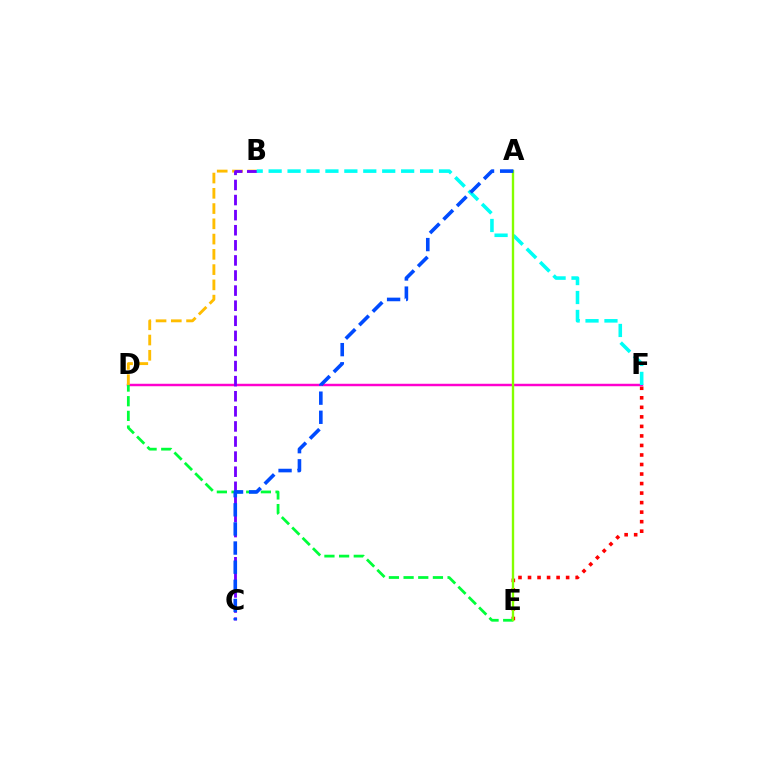{('E', 'F'): [{'color': '#ff0000', 'line_style': 'dotted', 'thickness': 2.59}], ('D', 'F'): [{'color': '#ff00cf', 'line_style': 'solid', 'thickness': 1.77}], ('D', 'E'): [{'color': '#00ff39', 'line_style': 'dashed', 'thickness': 1.99}], ('B', 'D'): [{'color': '#ffbd00', 'line_style': 'dashed', 'thickness': 2.07}], ('B', 'C'): [{'color': '#7200ff', 'line_style': 'dashed', 'thickness': 2.05}], ('B', 'F'): [{'color': '#00fff6', 'line_style': 'dashed', 'thickness': 2.57}], ('A', 'E'): [{'color': '#84ff00', 'line_style': 'solid', 'thickness': 1.71}], ('A', 'C'): [{'color': '#004bff', 'line_style': 'dashed', 'thickness': 2.6}]}